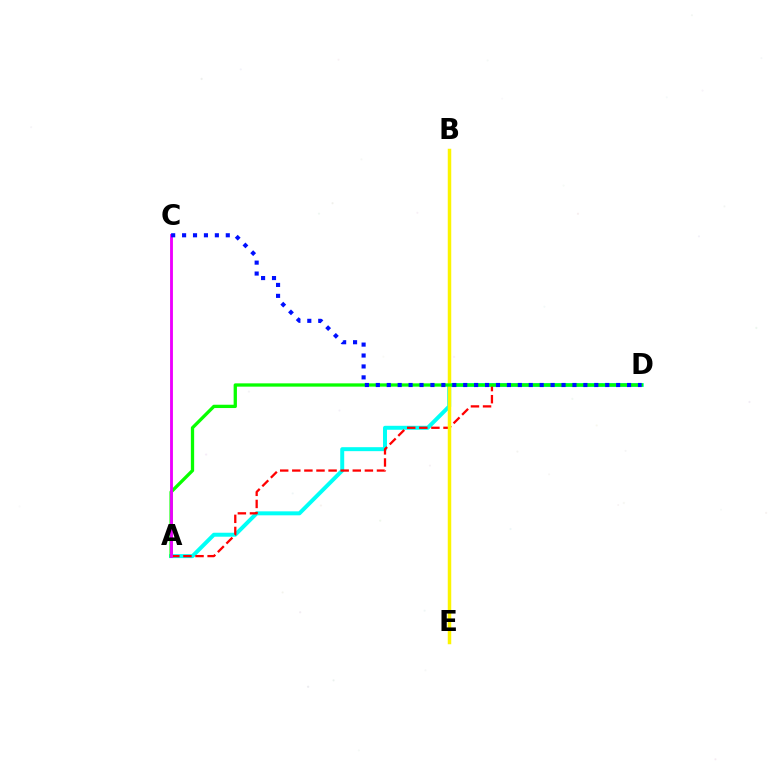{('A', 'D'): [{'color': '#00fff6', 'line_style': 'solid', 'thickness': 2.86}, {'color': '#ff0000', 'line_style': 'dashed', 'thickness': 1.64}, {'color': '#08ff00', 'line_style': 'solid', 'thickness': 2.38}], ('B', 'E'): [{'color': '#fcf500', 'line_style': 'solid', 'thickness': 2.51}], ('A', 'C'): [{'color': '#ee00ff', 'line_style': 'solid', 'thickness': 2.06}], ('C', 'D'): [{'color': '#0010ff', 'line_style': 'dotted', 'thickness': 2.97}]}